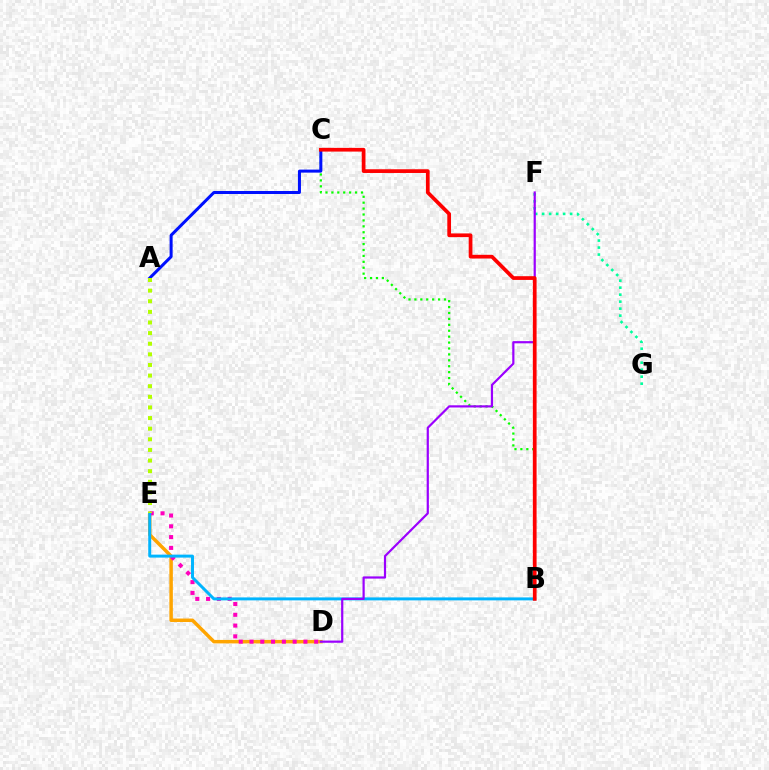{('D', 'E'): [{'color': '#ffa500', 'line_style': 'solid', 'thickness': 2.5}, {'color': '#ff00bd', 'line_style': 'dotted', 'thickness': 2.93}], ('B', 'C'): [{'color': '#08ff00', 'line_style': 'dotted', 'thickness': 1.61}, {'color': '#ff0000', 'line_style': 'solid', 'thickness': 2.68}], ('A', 'C'): [{'color': '#0010ff', 'line_style': 'solid', 'thickness': 2.17}], ('F', 'G'): [{'color': '#00ff9d', 'line_style': 'dotted', 'thickness': 1.9}], ('B', 'E'): [{'color': '#00b5ff', 'line_style': 'solid', 'thickness': 2.13}], ('A', 'E'): [{'color': '#b3ff00', 'line_style': 'dotted', 'thickness': 2.89}], ('D', 'F'): [{'color': '#9b00ff', 'line_style': 'solid', 'thickness': 1.58}]}